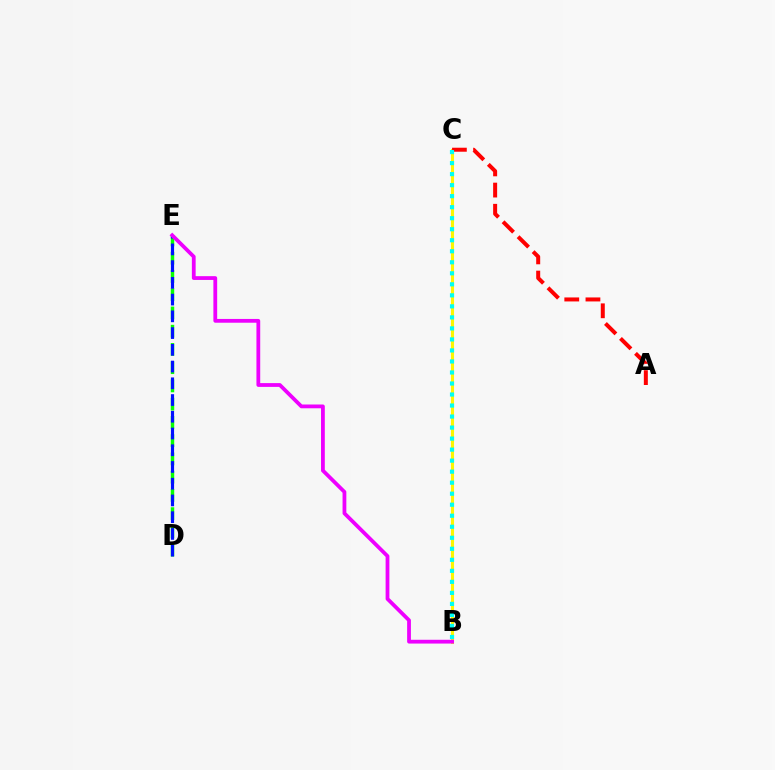{('B', 'C'): [{'color': '#fcf500', 'line_style': 'solid', 'thickness': 2.22}, {'color': '#00fff6', 'line_style': 'dotted', 'thickness': 2.99}], ('D', 'E'): [{'color': '#08ff00', 'line_style': 'dashed', 'thickness': 2.48}, {'color': '#0010ff', 'line_style': 'dashed', 'thickness': 2.27}], ('A', 'C'): [{'color': '#ff0000', 'line_style': 'dashed', 'thickness': 2.88}], ('B', 'E'): [{'color': '#ee00ff', 'line_style': 'solid', 'thickness': 2.72}]}